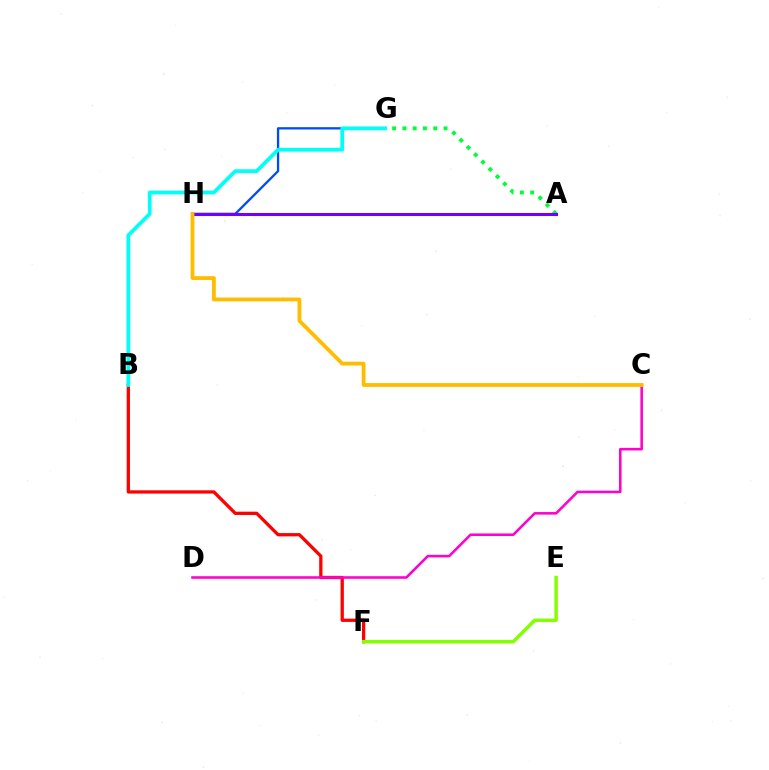{('G', 'H'): [{'color': '#004bff', 'line_style': 'solid', 'thickness': 1.65}], ('B', 'F'): [{'color': '#ff0000', 'line_style': 'solid', 'thickness': 2.36}], ('A', 'G'): [{'color': '#00ff39', 'line_style': 'dotted', 'thickness': 2.8}], ('A', 'H'): [{'color': '#7200ff', 'line_style': 'solid', 'thickness': 2.2}], ('B', 'G'): [{'color': '#00fff6', 'line_style': 'solid', 'thickness': 2.7}], ('C', 'D'): [{'color': '#ff00cf', 'line_style': 'solid', 'thickness': 1.85}], ('C', 'H'): [{'color': '#ffbd00', 'line_style': 'solid', 'thickness': 2.74}], ('E', 'F'): [{'color': '#84ff00', 'line_style': 'solid', 'thickness': 2.49}]}